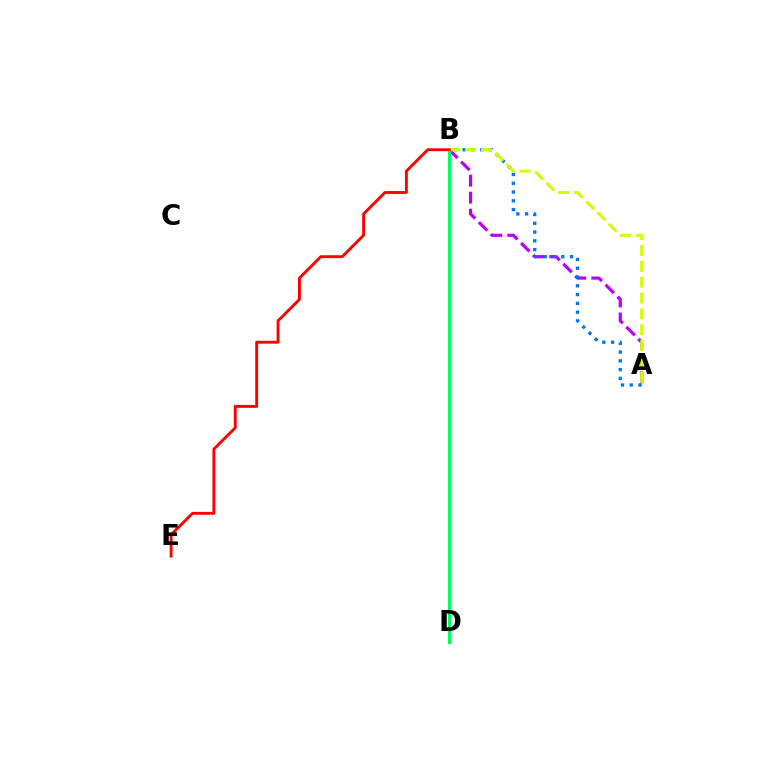{('A', 'B'): [{'color': '#b900ff', 'line_style': 'dashed', 'thickness': 2.3}, {'color': '#0074ff', 'line_style': 'dotted', 'thickness': 2.38}, {'color': '#d1ff00', 'line_style': 'dashed', 'thickness': 2.15}], ('B', 'D'): [{'color': '#00ff5c', 'line_style': 'solid', 'thickness': 2.14}], ('B', 'E'): [{'color': '#ff0000', 'line_style': 'solid', 'thickness': 2.07}]}